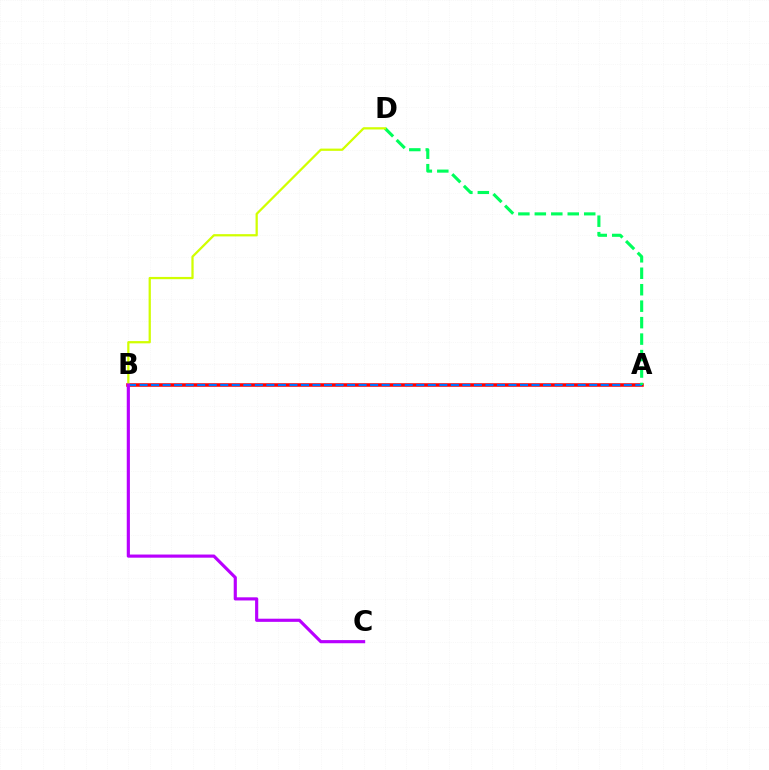{('A', 'B'): [{'color': '#ff0000', 'line_style': 'solid', 'thickness': 2.55}, {'color': '#0074ff', 'line_style': 'dashed', 'thickness': 1.57}], ('A', 'D'): [{'color': '#00ff5c', 'line_style': 'dashed', 'thickness': 2.24}], ('B', 'D'): [{'color': '#d1ff00', 'line_style': 'solid', 'thickness': 1.62}], ('B', 'C'): [{'color': '#b900ff', 'line_style': 'solid', 'thickness': 2.27}]}